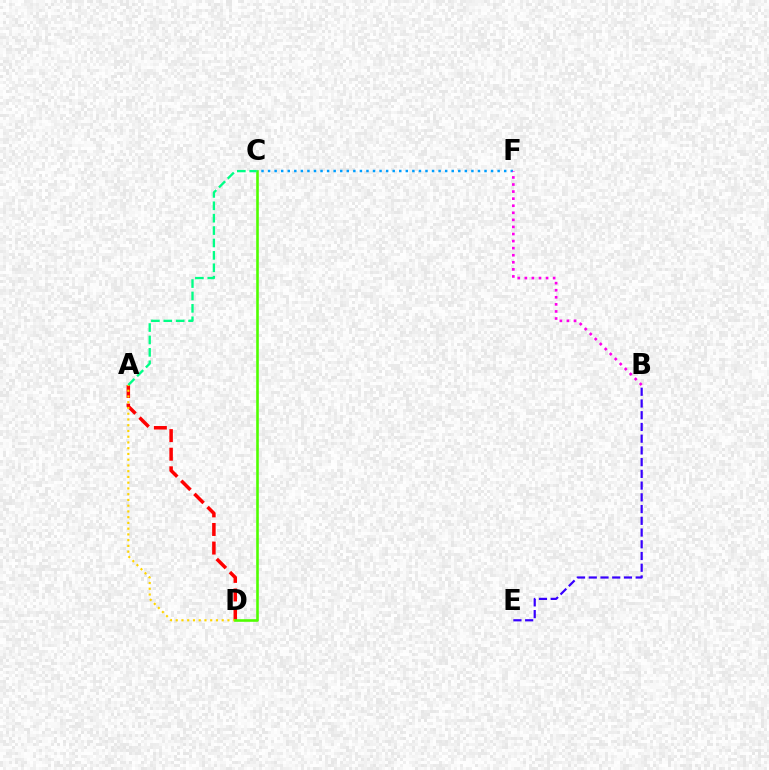{('A', 'D'): [{'color': '#ff0000', 'line_style': 'dashed', 'thickness': 2.53}, {'color': '#ffd500', 'line_style': 'dotted', 'thickness': 1.56}], ('B', 'E'): [{'color': '#3700ff', 'line_style': 'dashed', 'thickness': 1.59}], ('C', 'D'): [{'color': '#4fff00', 'line_style': 'solid', 'thickness': 1.88}], ('C', 'F'): [{'color': '#009eff', 'line_style': 'dotted', 'thickness': 1.78}], ('A', 'C'): [{'color': '#00ff86', 'line_style': 'dashed', 'thickness': 1.68}], ('B', 'F'): [{'color': '#ff00ed', 'line_style': 'dotted', 'thickness': 1.92}]}